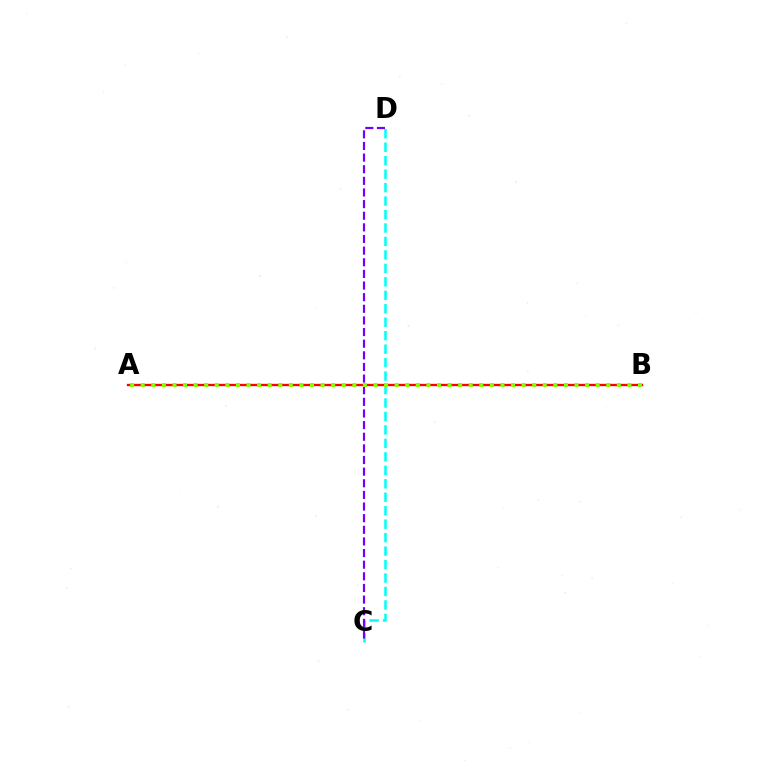{('C', 'D'): [{'color': '#00fff6', 'line_style': 'dashed', 'thickness': 1.83}, {'color': '#7200ff', 'line_style': 'dashed', 'thickness': 1.58}], ('A', 'B'): [{'color': '#ff0000', 'line_style': 'solid', 'thickness': 1.67}, {'color': '#84ff00', 'line_style': 'dotted', 'thickness': 2.87}]}